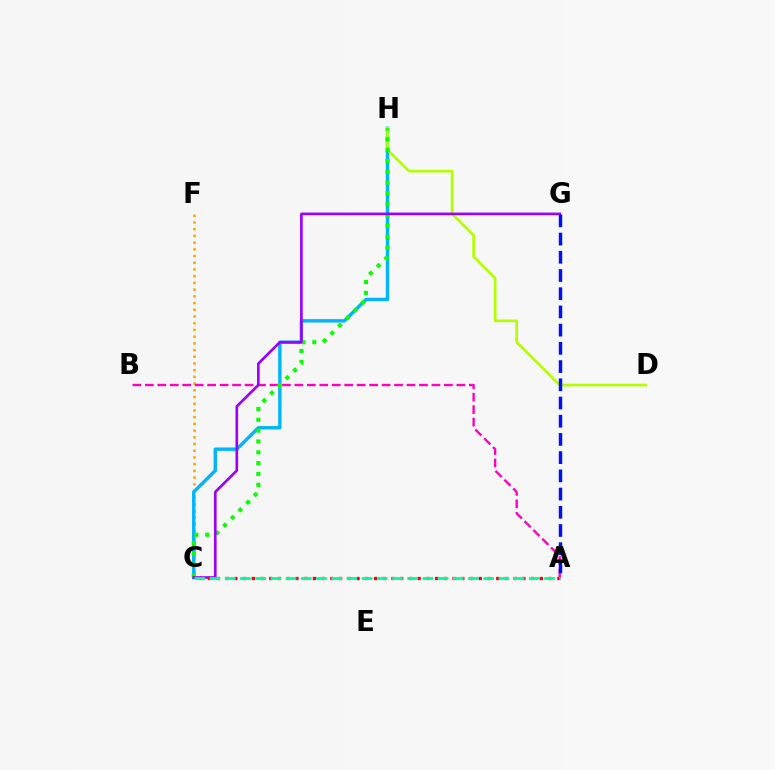{('C', 'F'): [{'color': '#ffa500', 'line_style': 'dotted', 'thickness': 1.82}], ('C', 'H'): [{'color': '#00b5ff', 'line_style': 'solid', 'thickness': 2.46}, {'color': '#08ff00', 'line_style': 'dotted', 'thickness': 2.95}], ('D', 'H'): [{'color': '#b3ff00', 'line_style': 'solid', 'thickness': 1.96}], ('A', 'B'): [{'color': '#ff00bd', 'line_style': 'dashed', 'thickness': 1.69}], ('C', 'G'): [{'color': '#9b00ff', 'line_style': 'solid', 'thickness': 1.9}], ('A', 'C'): [{'color': '#ff0000', 'line_style': 'dotted', 'thickness': 2.37}, {'color': '#00ff9d', 'line_style': 'dashed', 'thickness': 2.07}], ('A', 'G'): [{'color': '#0010ff', 'line_style': 'dashed', 'thickness': 2.47}]}